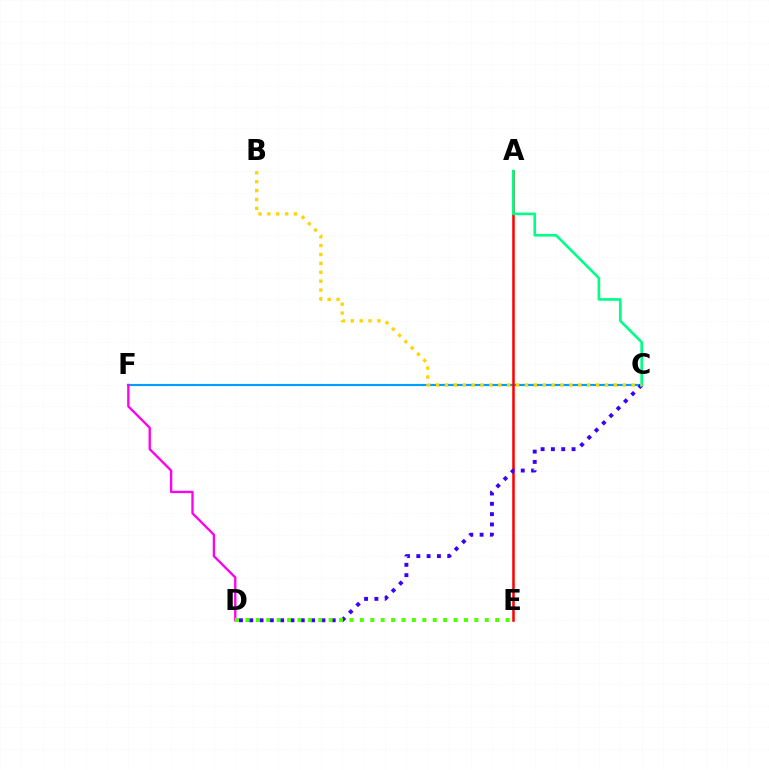{('C', 'F'): [{'color': '#009eff', 'line_style': 'solid', 'thickness': 1.56}], ('A', 'E'): [{'color': '#ff0000', 'line_style': 'solid', 'thickness': 1.83}], ('C', 'D'): [{'color': '#3700ff', 'line_style': 'dotted', 'thickness': 2.8}], ('D', 'F'): [{'color': '#ff00ed', 'line_style': 'solid', 'thickness': 1.68}], ('A', 'C'): [{'color': '#00ff86', 'line_style': 'solid', 'thickness': 1.9}], ('B', 'C'): [{'color': '#ffd500', 'line_style': 'dotted', 'thickness': 2.41}], ('D', 'E'): [{'color': '#4fff00', 'line_style': 'dotted', 'thickness': 2.83}]}